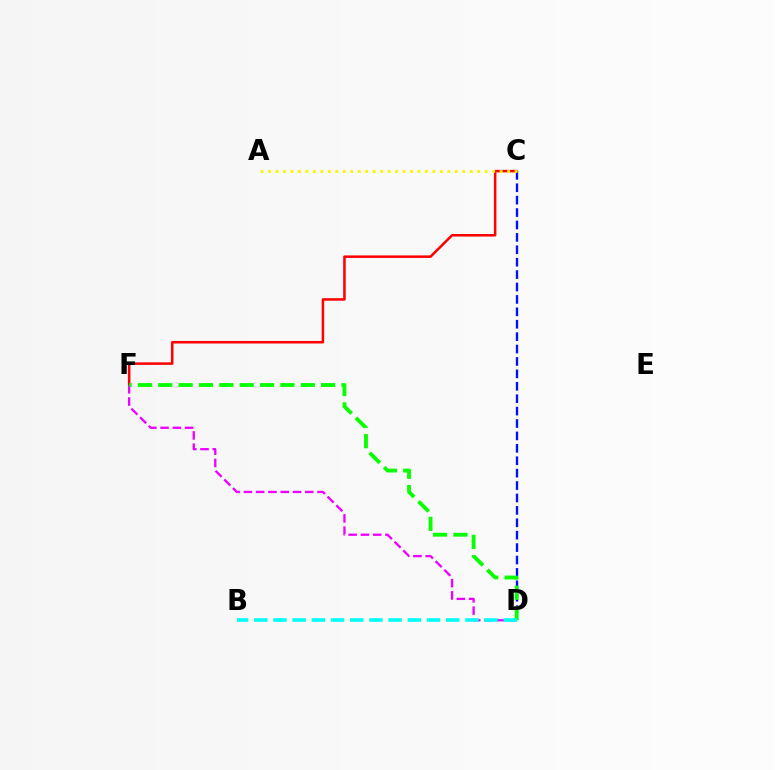{('C', 'D'): [{'color': '#0010ff', 'line_style': 'dashed', 'thickness': 1.69}], ('C', 'F'): [{'color': '#ff0000', 'line_style': 'solid', 'thickness': 1.82}], ('A', 'C'): [{'color': '#fcf500', 'line_style': 'dotted', 'thickness': 2.03}], ('D', 'F'): [{'color': '#ee00ff', 'line_style': 'dashed', 'thickness': 1.67}, {'color': '#08ff00', 'line_style': 'dashed', 'thickness': 2.77}], ('B', 'D'): [{'color': '#00fff6', 'line_style': 'dashed', 'thickness': 2.61}]}